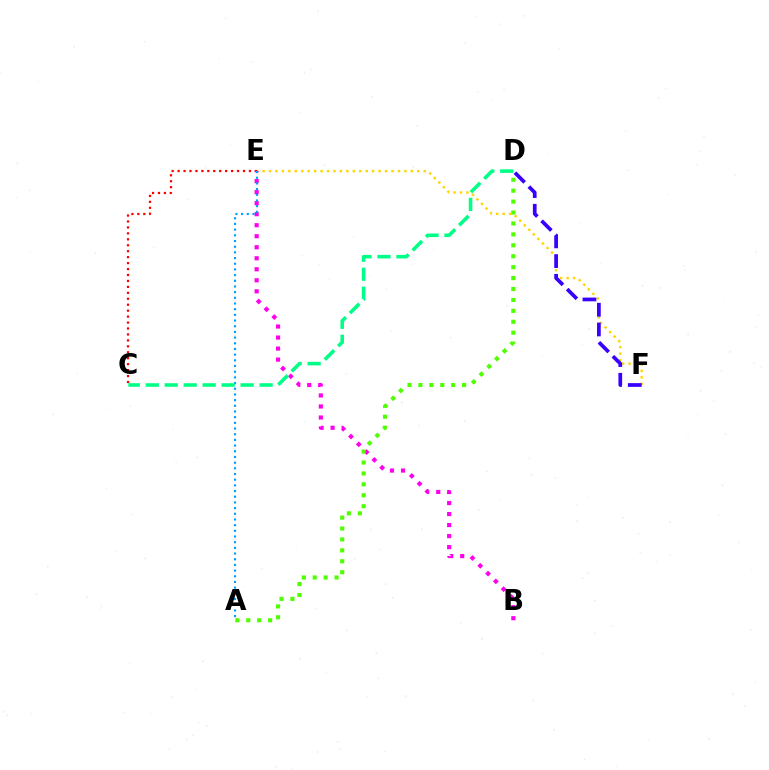{('E', 'F'): [{'color': '#ffd500', 'line_style': 'dotted', 'thickness': 1.75}], ('D', 'F'): [{'color': '#3700ff', 'line_style': 'dashed', 'thickness': 2.68}], ('C', 'E'): [{'color': '#ff0000', 'line_style': 'dotted', 'thickness': 1.62}], ('B', 'E'): [{'color': '#ff00ed', 'line_style': 'dotted', 'thickness': 2.99}], ('A', 'E'): [{'color': '#009eff', 'line_style': 'dotted', 'thickness': 1.54}], ('C', 'D'): [{'color': '#00ff86', 'line_style': 'dashed', 'thickness': 2.58}], ('A', 'D'): [{'color': '#4fff00', 'line_style': 'dotted', 'thickness': 2.97}]}